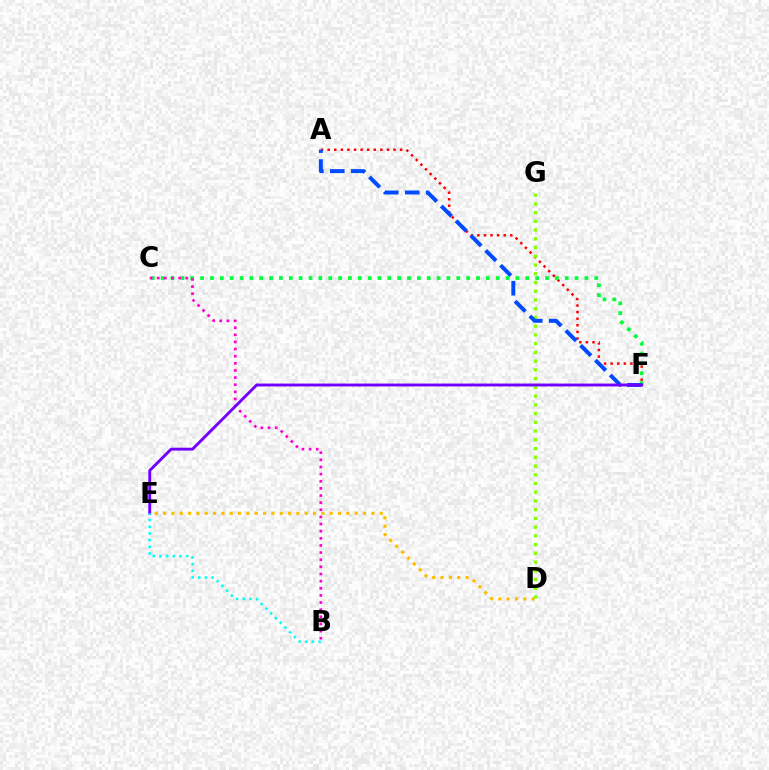{('A', 'F'): [{'color': '#ff0000', 'line_style': 'dotted', 'thickness': 1.79}, {'color': '#004bff', 'line_style': 'dashed', 'thickness': 2.85}], ('C', 'F'): [{'color': '#00ff39', 'line_style': 'dotted', 'thickness': 2.68}], ('D', 'E'): [{'color': '#ffbd00', 'line_style': 'dotted', 'thickness': 2.26}], ('D', 'G'): [{'color': '#84ff00', 'line_style': 'dotted', 'thickness': 2.37}], ('B', 'C'): [{'color': '#ff00cf', 'line_style': 'dotted', 'thickness': 1.94}], ('E', 'F'): [{'color': '#7200ff', 'line_style': 'solid', 'thickness': 2.08}], ('B', 'E'): [{'color': '#00fff6', 'line_style': 'dotted', 'thickness': 1.82}]}